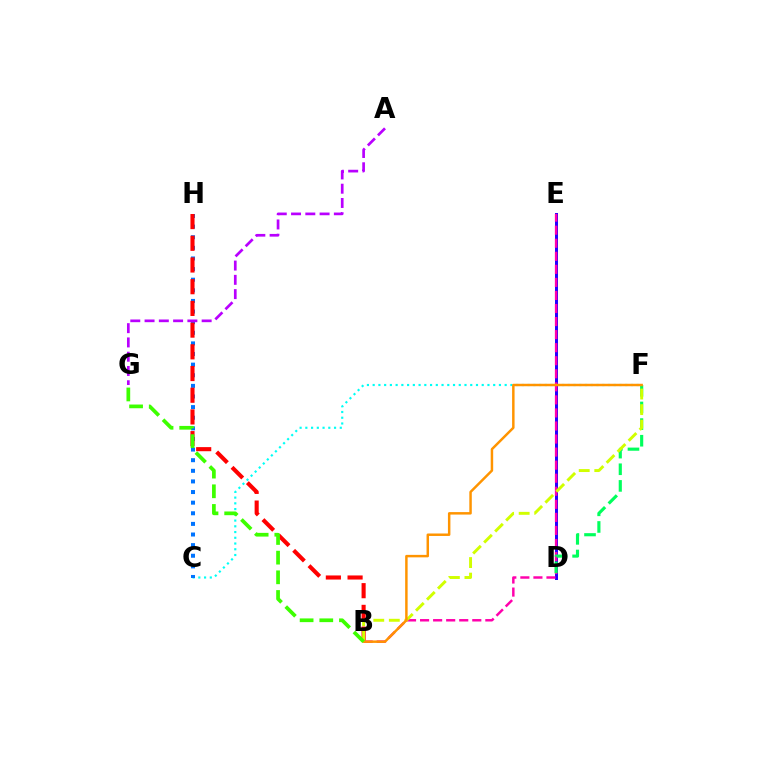{('C', 'F'): [{'color': '#00fff6', 'line_style': 'dotted', 'thickness': 1.56}], ('C', 'H'): [{'color': '#0074ff', 'line_style': 'dotted', 'thickness': 2.88}], ('B', 'H'): [{'color': '#ff0000', 'line_style': 'dashed', 'thickness': 2.95}], ('D', 'E'): [{'color': '#2500ff', 'line_style': 'solid', 'thickness': 2.15}], ('B', 'E'): [{'color': '#ff00ac', 'line_style': 'dashed', 'thickness': 1.77}], ('D', 'F'): [{'color': '#00ff5c', 'line_style': 'dashed', 'thickness': 2.26}], ('A', 'G'): [{'color': '#b900ff', 'line_style': 'dashed', 'thickness': 1.94}], ('B', 'F'): [{'color': '#d1ff00', 'line_style': 'dashed', 'thickness': 2.11}, {'color': '#ff9400', 'line_style': 'solid', 'thickness': 1.78}], ('B', 'G'): [{'color': '#3dff00', 'line_style': 'dashed', 'thickness': 2.67}]}